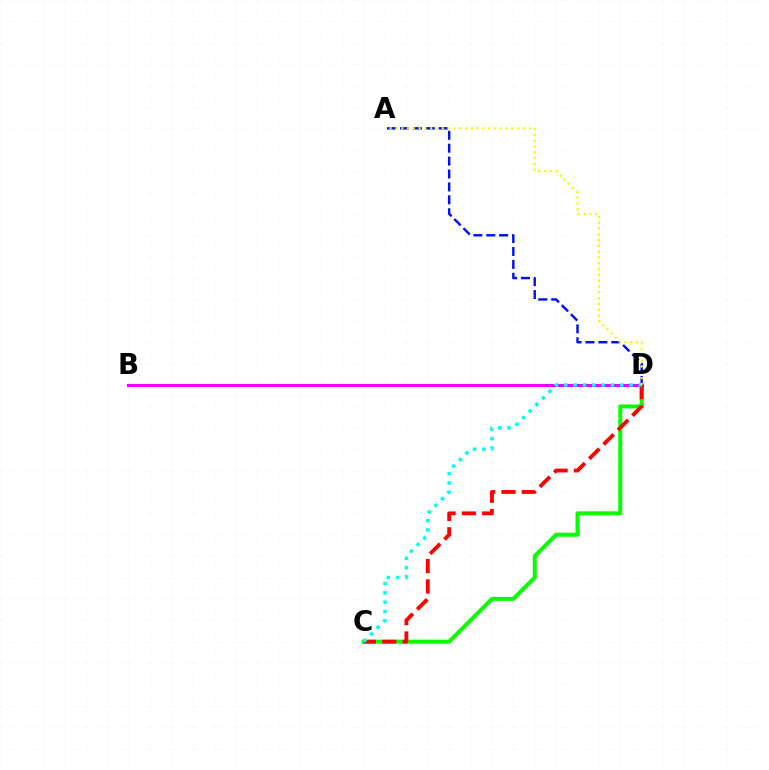{('C', 'D'): [{'color': '#08ff00', 'line_style': 'solid', 'thickness': 2.9}, {'color': '#ff0000', 'line_style': 'dashed', 'thickness': 2.76}, {'color': '#00fff6', 'line_style': 'dotted', 'thickness': 2.53}], ('B', 'D'): [{'color': '#ee00ff', 'line_style': 'solid', 'thickness': 2.21}], ('A', 'D'): [{'color': '#0010ff', 'line_style': 'dashed', 'thickness': 1.75}, {'color': '#fcf500', 'line_style': 'dotted', 'thickness': 1.58}]}